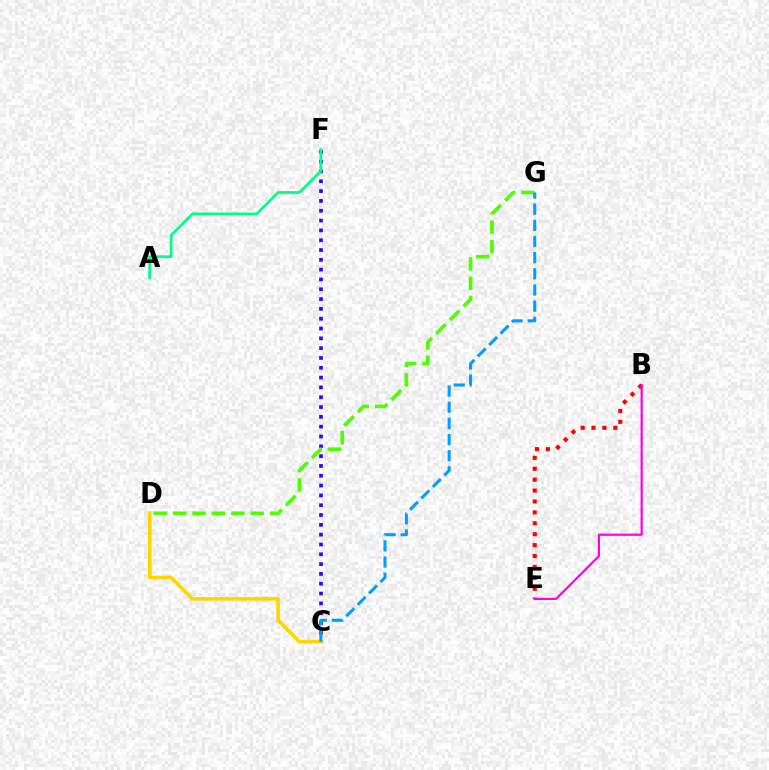{('C', 'F'): [{'color': '#3700ff', 'line_style': 'dotted', 'thickness': 2.67}], ('C', 'D'): [{'color': '#ffd500', 'line_style': 'solid', 'thickness': 2.59}], ('B', 'E'): [{'color': '#ff0000', 'line_style': 'dotted', 'thickness': 2.96}, {'color': '#ff00ed', 'line_style': 'solid', 'thickness': 1.59}], ('D', 'G'): [{'color': '#4fff00', 'line_style': 'dashed', 'thickness': 2.63}], ('A', 'F'): [{'color': '#00ff86', 'line_style': 'solid', 'thickness': 1.98}], ('C', 'G'): [{'color': '#009eff', 'line_style': 'dashed', 'thickness': 2.2}]}